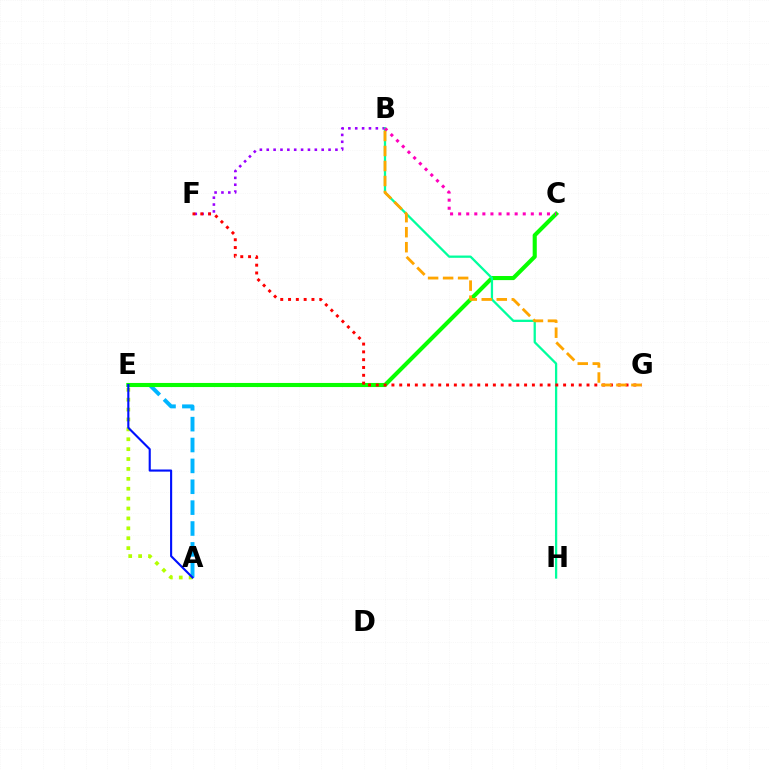{('A', 'E'): [{'color': '#00b5ff', 'line_style': 'dashed', 'thickness': 2.84}, {'color': '#b3ff00', 'line_style': 'dotted', 'thickness': 2.69}, {'color': '#0010ff', 'line_style': 'solid', 'thickness': 1.53}], ('B', 'F'): [{'color': '#9b00ff', 'line_style': 'dotted', 'thickness': 1.87}], ('C', 'E'): [{'color': '#08ff00', 'line_style': 'solid', 'thickness': 2.95}], ('B', 'H'): [{'color': '#00ff9d', 'line_style': 'solid', 'thickness': 1.64}], ('F', 'G'): [{'color': '#ff0000', 'line_style': 'dotted', 'thickness': 2.12}], ('B', 'C'): [{'color': '#ff00bd', 'line_style': 'dotted', 'thickness': 2.19}], ('B', 'G'): [{'color': '#ffa500', 'line_style': 'dashed', 'thickness': 2.04}]}